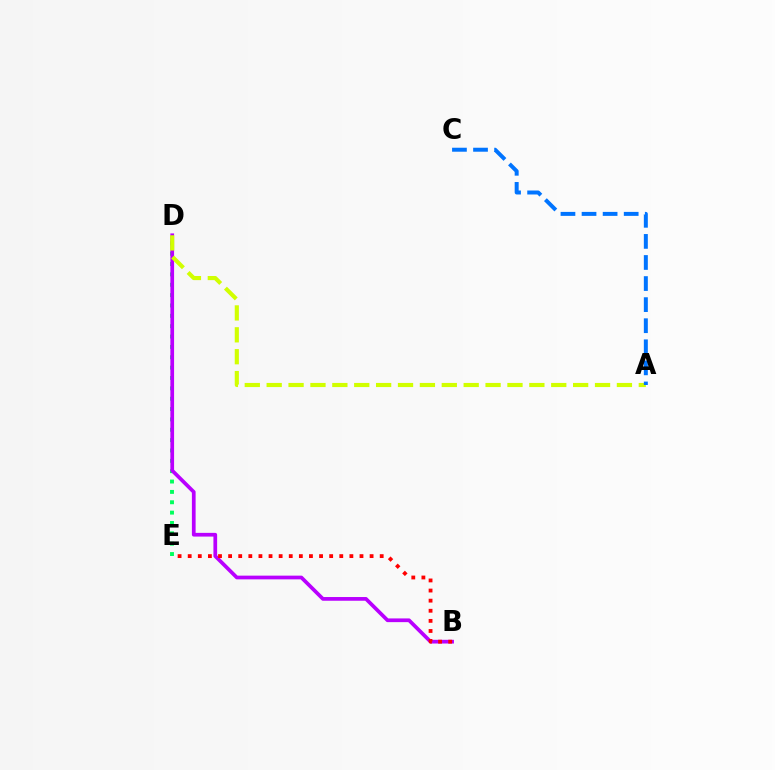{('D', 'E'): [{'color': '#00ff5c', 'line_style': 'dotted', 'thickness': 2.81}], ('B', 'D'): [{'color': '#b900ff', 'line_style': 'solid', 'thickness': 2.67}], ('B', 'E'): [{'color': '#ff0000', 'line_style': 'dotted', 'thickness': 2.75}], ('A', 'D'): [{'color': '#d1ff00', 'line_style': 'dashed', 'thickness': 2.97}], ('A', 'C'): [{'color': '#0074ff', 'line_style': 'dashed', 'thickness': 2.86}]}